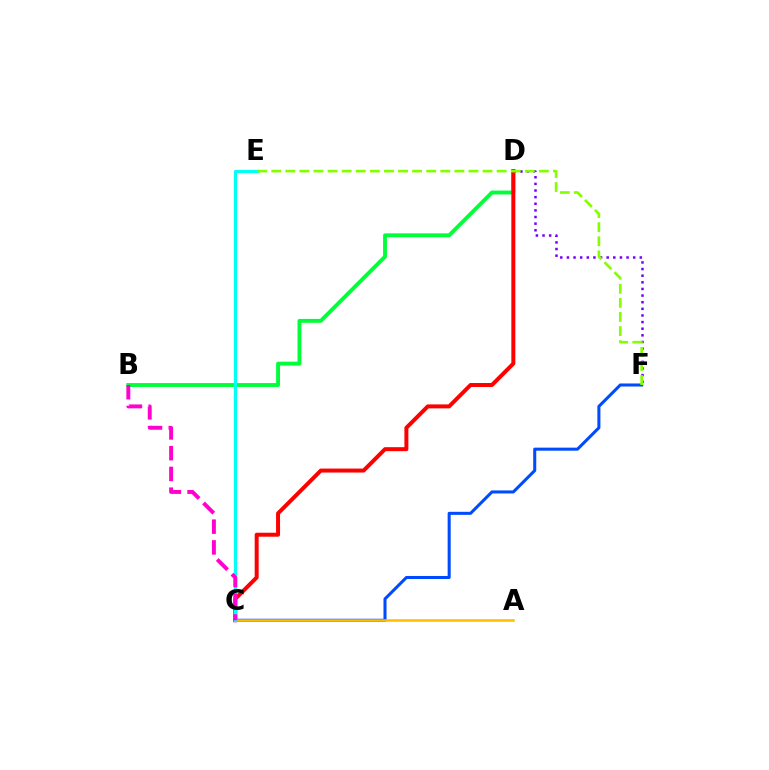{('B', 'D'): [{'color': '#00ff39', 'line_style': 'solid', 'thickness': 2.79}], ('D', 'F'): [{'color': '#7200ff', 'line_style': 'dotted', 'thickness': 1.8}], ('C', 'F'): [{'color': '#004bff', 'line_style': 'solid', 'thickness': 2.19}], ('C', 'D'): [{'color': '#ff0000', 'line_style': 'solid', 'thickness': 2.86}], ('A', 'C'): [{'color': '#ffbd00', 'line_style': 'solid', 'thickness': 1.82}], ('C', 'E'): [{'color': '#00fff6', 'line_style': 'solid', 'thickness': 2.33}], ('B', 'C'): [{'color': '#ff00cf', 'line_style': 'dashed', 'thickness': 2.82}], ('E', 'F'): [{'color': '#84ff00', 'line_style': 'dashed', 'thickness': 1.91}]}